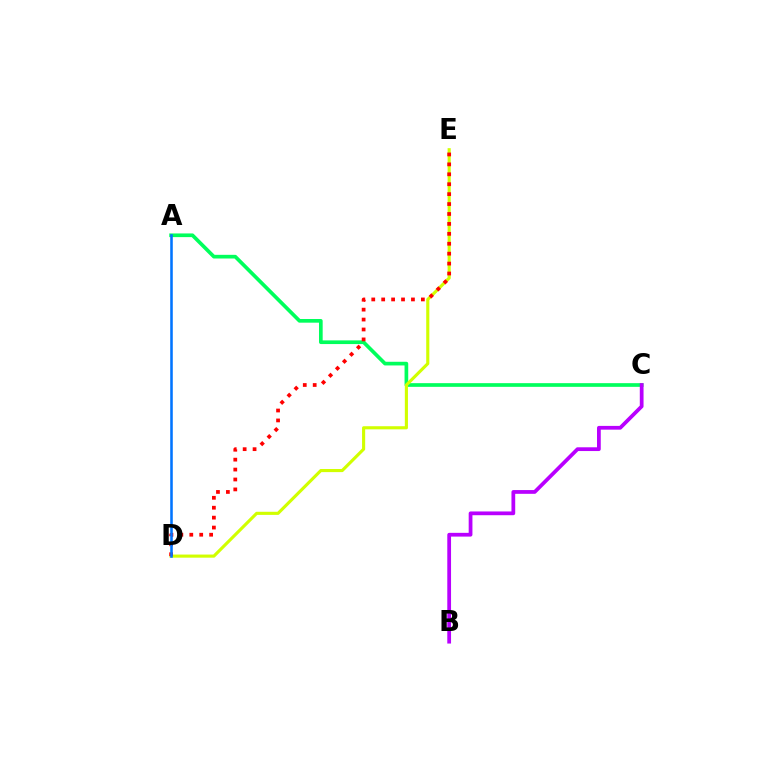{('A', 'C'): [{'color': '#00ff5c', 'line_style': 'solid', 'thickness': 2.65}], ('D', 'E'): [{'color': '#d1ff00', 'line_style': 'solid', 'thickness': 2.25}, {'color': '#ff0000', 'line_style': 'dotted', 'thickness': 2.7}], ('B', 'C'): [{'color': '#b900ff', 'line_style': 'solid', 'thickness': 2.7}], ('A', 'D'): [{'color': '#0074ff', 'line_style': 'solid', 'thickness': 1.84}]}